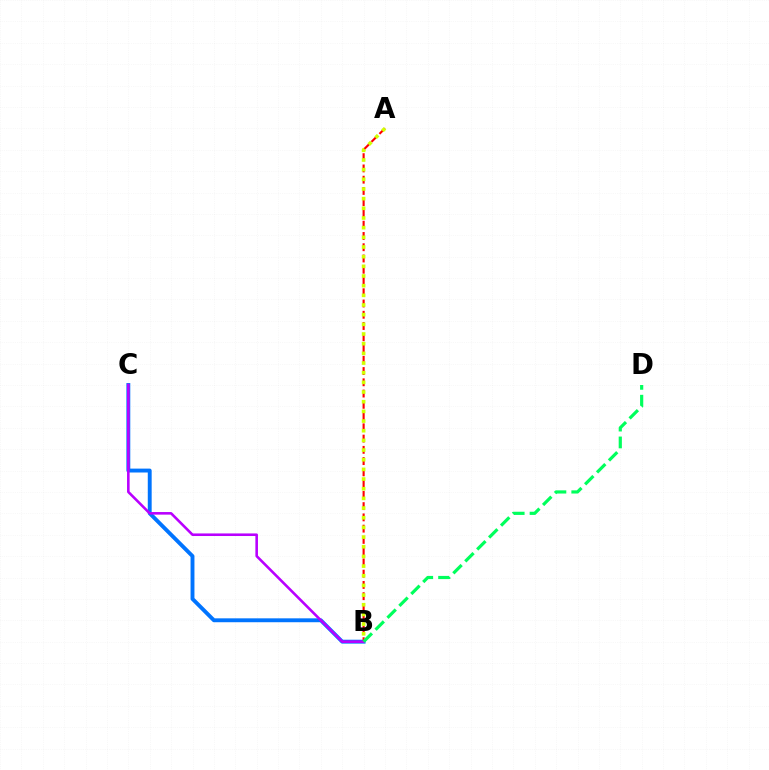{('B', 'C'): [{'color': '#0074ff', 'line_style': 'solid', 'thickness': 2.8}, {'color': '#b900ff', 'line_style': 'solid', 'thickness': 1.86}], ('A', 'B'): [{'color': '#ff0000', 'line_style': 'dashed', 'thickness': 1.53}, {'color': '#d1ff00', 'line_style': 'dotted', 'thickness': 2.63}], ('B', 'D'): [{'color': '#00ff5c', 'line_style': 'dashed', 'thickness': 2.29}]}